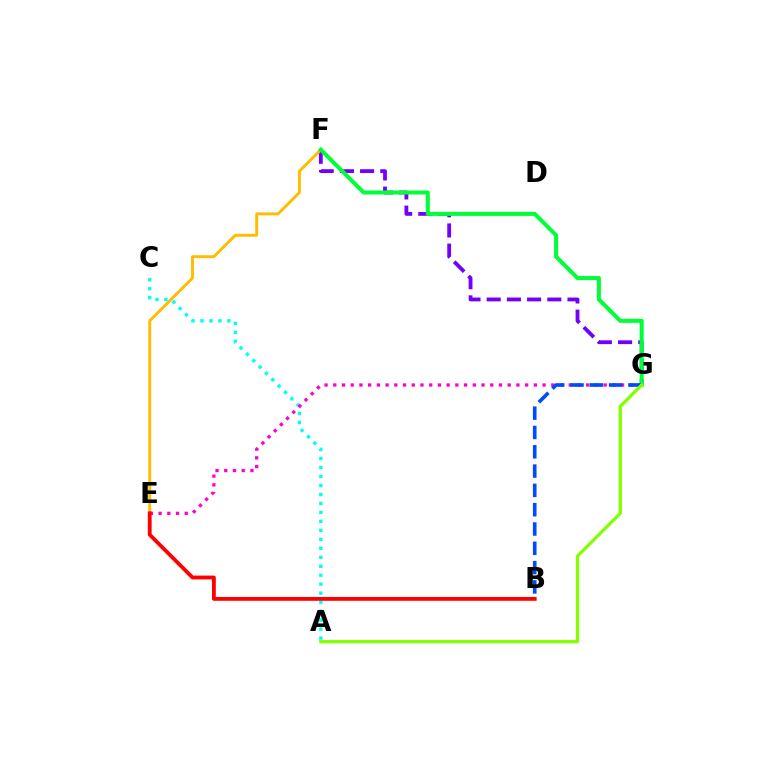{('F', 'G'): [{'color': '#7200ff', 'line_style': 'dashed', 'thickness': 2.74}, {'color': '#00ff39', 'line_style': 'solid', 'thickness': 2.9}], ('A', 'C'): [{'color': '#00fff6', 'line_style': 'dotted', 'thickness': 2.44}], ('E', 'G'): [{'color': '#ff00cf', 'line_style': 'dotted', 'thickness': 2.37}], ('E', 'F'): [{'color': '#ffbd00', 'line_style': 'solid', 'thickness': 2.1}], ('B', 'E'): [{'color': '#ff0000', 'line_style': 'solid', 'thickness': 2.76}], ('B', 'G'): [{'color': '#004bff', 'line_style': 'dashed', 'thickness': 2.62}], ('A', 'G'): [{'color': '#84ff00', 'line_style': 'solid', 'thickness': 2.35}]}